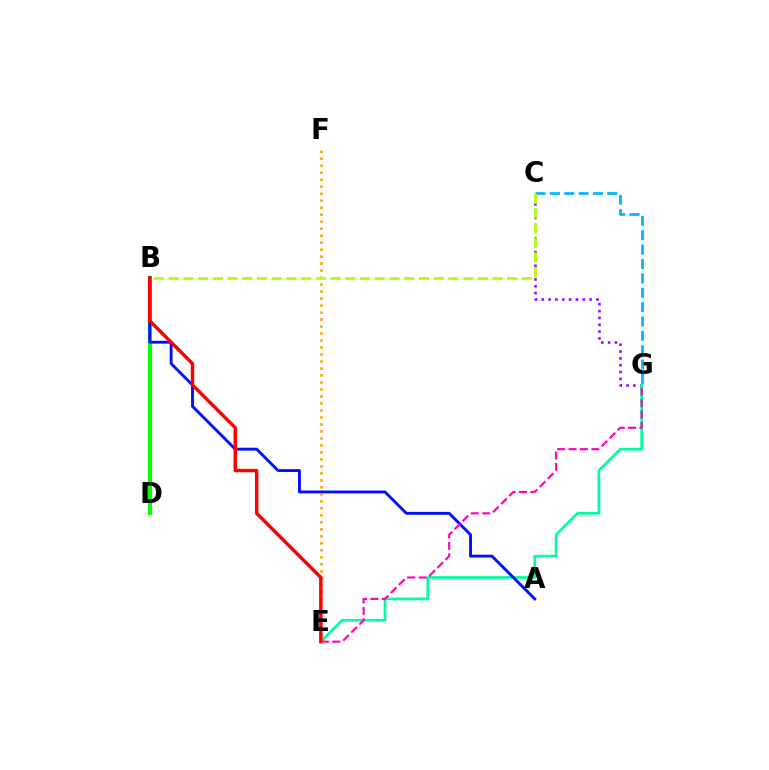{('C', 'G'): [{'color': '#9b00ff', 'line_style': 'dotted', 'thickness': 1.86}, {'color': '#00b5ff', 'line_style': 'dashed', 'thickness': 1.95}], ('B', 'D'): [{'color': '#08ff00', 'line_style': 'solid', 'thickness': 2.93}], ('E', 'G'): [{'color': '#00ff9d', 'line_style': 'solid', 'thickness': 1.97}, {'color': '#ff00bd', 'line_style': 'dashed', 'thickness': 1.55}], ('A', 'B'): [{'color': '#0010ff', 'line_style': 'solid', 'thickness': 2.07}], ('E', 'F'): [{'color': '#ffa500', 'line_style': 'dotted', 'thickness': 1.9}], ('B', 'E'): [{'color': '#ff0000', 'line_style': 'solid', 'thickness': 2.47}], ('B', 'C'): [{'color': '#b3ff00', 'line_style': 'dashed', 'thickness': 2.0}]}